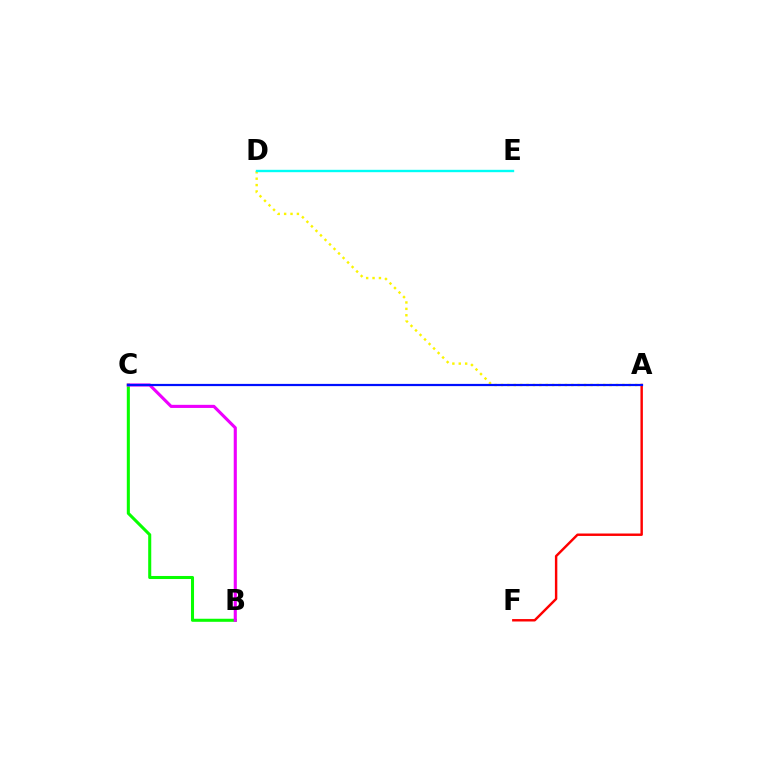{('B', 'C'): [{'color': '#08ff00', 'line_style': 'solid', 'thickness': 2.2}, {'color': '#ee00ff', 'line_style': 'solid', 'thickness': 2.24}], ('A', 'D'): [{'color': '#fcf500', 'line_style': 'dotted', 'thickness': 1.74}], ('D', 'E'): [{'color': '#00fff6', 'line_style': 'solid', 'thickness': 1.71}], ('A', 'F'): [{'color': '#ff0000', 'line_style': 'solid', 'thickness': 1.75}], ('A', 'C'): [{'color': '#0010ff', 'line_style': 'solid', 'thickness': 1.59}]}